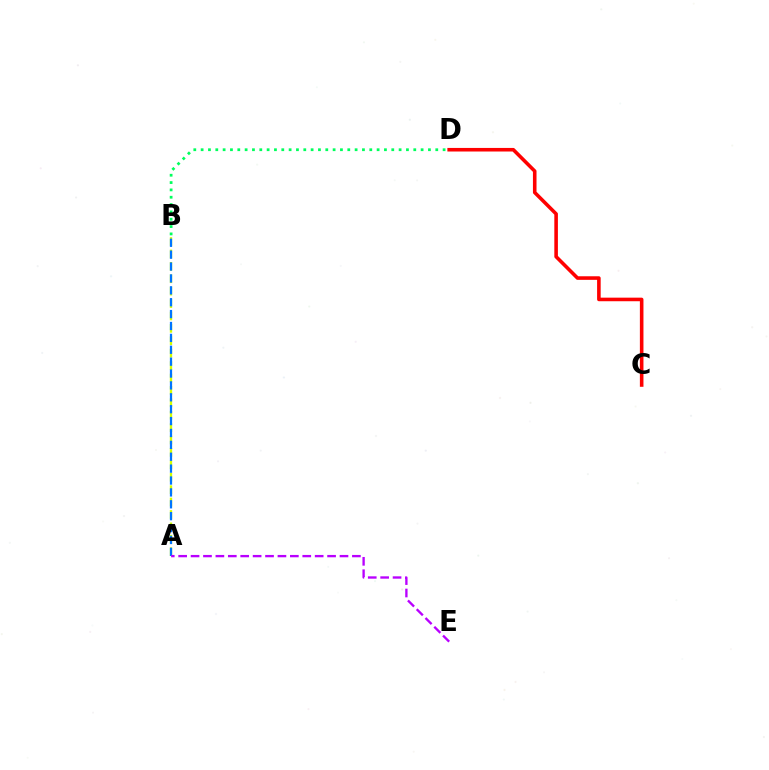{('A', 'B'): [{'color': '#d1ff00', 'line_style': 'dashed', 'thickness': 1.69}, {'color': '#0074ff', 'line_style': 'dashed', 'thickness': 1.61}], ('C', 'D'): [{'color': '#ff0000', 'line_style': 'solid', 'thickness': 2.58}], ('B', 'D'): [{'color': '#00ff5c', 'line_style': 'dotted', 'thickness': 1.99}], ('A', 'E'): [{'color': '#b900ff', 'line_style': 'dashed', 'thickness': 1.69}]}